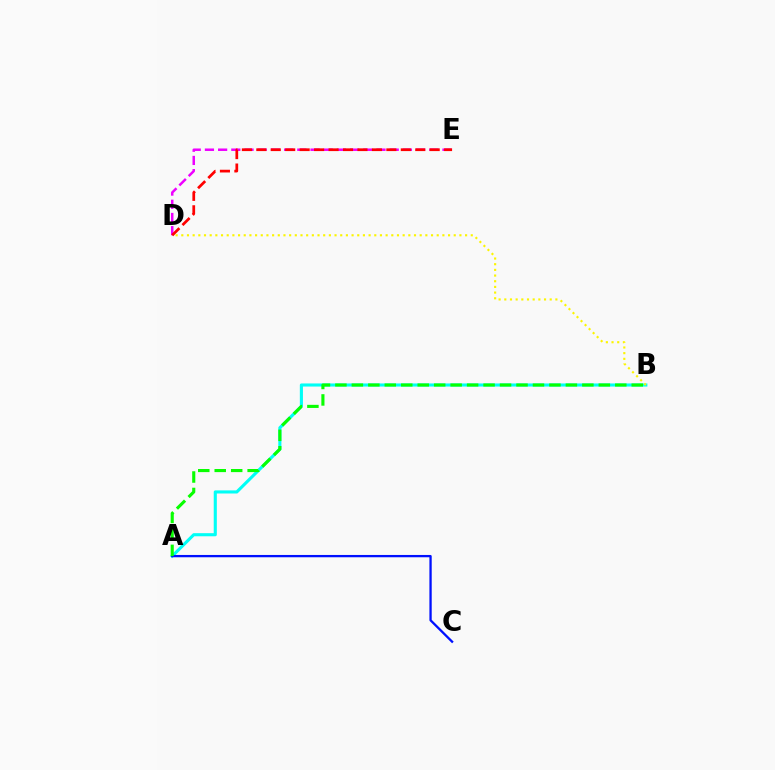{('D', 'E'): [{'color': '#ee00ff', 'line_style': 'dashed', 'thickness': 1.79}, {'color': '#ff0000', 'line_style': 'dashed', 'thickness': 1.96}], ('A', 'B'): [{'color': '#00fff6', 'line_style': 'solid', 'thickness': 2.24}, {'color': '#08ff00', 'line_style': 'dashed', 'thickness': 2.24}], ('B', 'D'): [{'color': '#fcf500', 'line_style': 'dotted', 'thickness': 1.54}], ('A', 'C'): [{'color': '#0010ff', 'line_style': 'solid', 'thickness': 1.65}]}